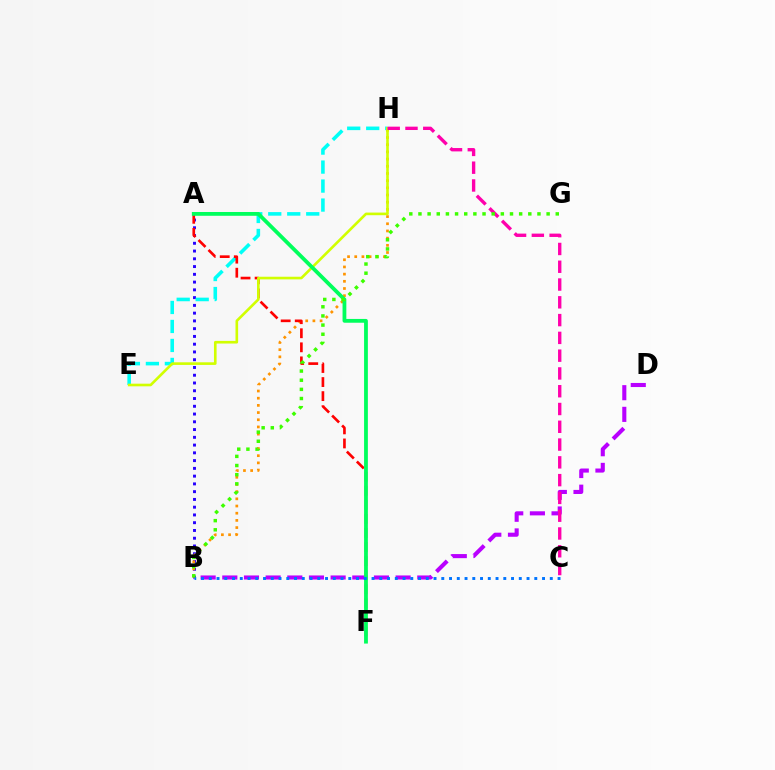{('A', 'B'): [{'color': '#2500ff', 'line_style': 'dotted', 'thickness': 2.11}], ('B', 'D'): [{'color': '#b900ff', 'line_style': 'dashed', 'thickness': 2.94}], ('E', 'H'): [{'color': '#00fff6', 'line_style': 'dashed', 'thickness': 2.58}, {'color': '#d1ff00', 'line_style': 'solid', 'thickness': 1.89}], ('B', 'H'): [{'color': '#ff9400', 'line_style': 'dotted', 'thickness': 1.95}], ('A', 'F'): [{'color': '#ff0000', 'line_style': 'dashed', 'thickness': 1.91}, {'color': '#00ff5c', 'line_style': 'solid', 'thickness': 2.73}], ('C', 'H'): [{'color': '#ff00ac', 'line_style': 'dashed', 'thickness': 2.42}], ('B', 'C'): [{'color': '#0074ff', 'line_style': 'dotted', 'thickness': 2.11}], ('B', 'G'): [{'color': '#3dff00', 'line_style': 'dotted', 'thickness': 2.49}]}